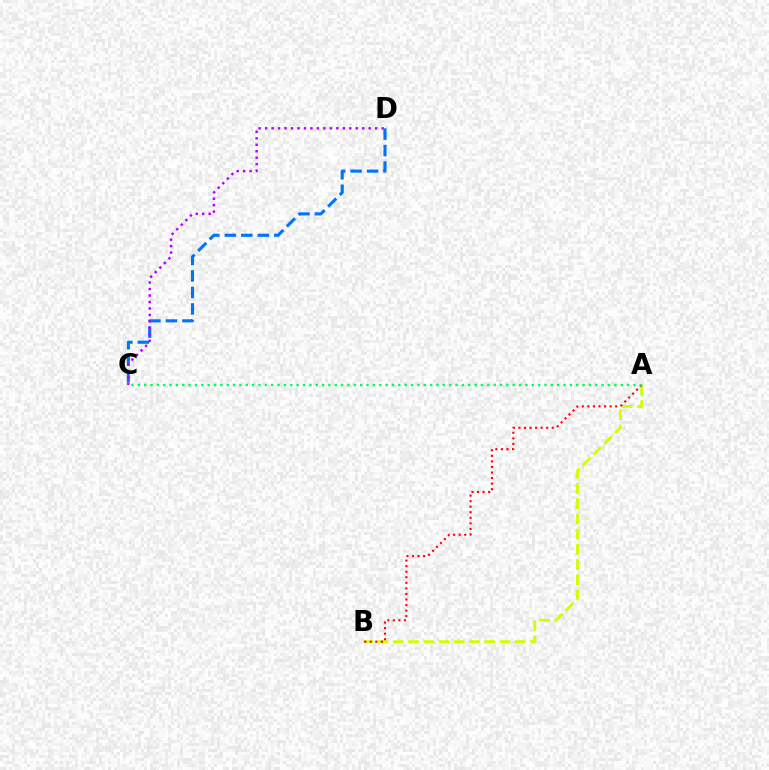{('A', 'B'): [{'color': '#d1ff00', 'line_style': 'dashed', 'thickness': 2.07}, {'color': '#ff0000', 'line_style': 'dotted', 'thickness': 1.51}], ('C', 'D'): [{'color': '#0074ff', 'line_style': 'dashed', 'thickness': 2.24}, {'color': '#b900ff', 'line_style': 'dotted', 'thickness': 1.76}], ('A', 'C'): [{'color': '#00ff5c', 'line_style': 'dotted', 'thickness': 1.73}]}